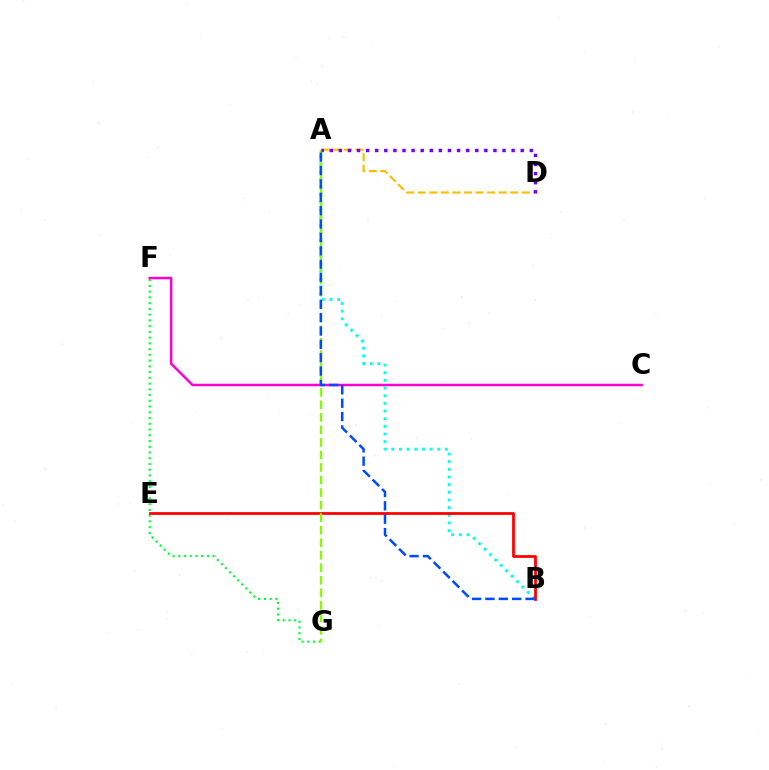{('A', 'B'): [{'color': '#00fff6', 'line_style': 'dotted', 'thickness': 2.08}, {'color': '#004bff', 'line_style': 'dashed', 'thickness': 1.82}], ('A', 'D'): [{'color': '#ffbd00', 'line_style': 'dashed', 'thickness': 1.57}, {'color': '#7200ff', 'line_style': 'dotted', 'thickness': 2.47}], ('F', 'G'): [{'color': '#00ff39', 'line_style': 'dotted', 'thickness': 1.56}], ('B', 'E'): [{'color': '#ff0000', 'line_style': 'solid', 'thickness': 1.99}], ('C', 'F'): [{'color': '#ff00cf', 'line_style': 'solid', 'thickness': 1.8}], ('A', 'G'): [{'color': '#84ff00', 'line_style': 'dashed', 'thickness': 1.7}]}